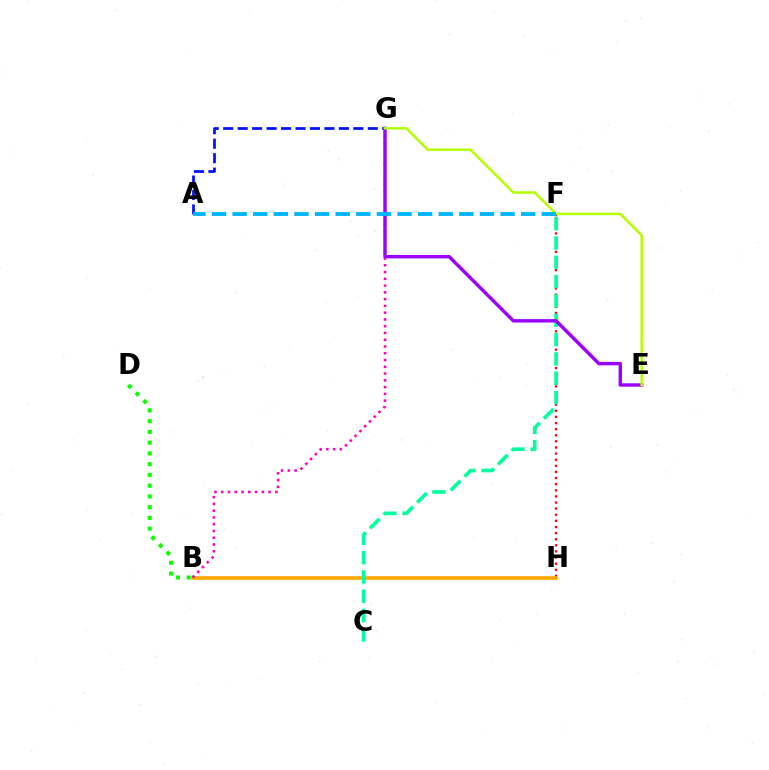{('F', 'H'): [{'color': '#ff0000', 'line_style': 'dotted', 'thickness': 1.66}], ('A', 'G'): [{'color': '#0010ff', 'line_style': 'dashed', 'thickness': 1.96}], ('B', 'H'): [{'color': '#ffa500', 'line_style': 'solid', 'thickness': 2.59}], ('B', 'G'): [{'color': '#ff00bd', 'line_style': 'dotted', 'thickness': 1.84}], ('B', 'D'): [{'color': '#08ff00', 'line_style': 'dotted', 'thickness': 2.92}], ('C', 'F'): [{'color': '#00ff9d', 'line_style': 'dashed', 'thickness': 2.63}], ('E', 'G'): [{'color': '#9b00ff', 'line_style': 'solid', 'thickness': 2.45}, {'color': '#b3ff00', 'line_style': 'solid', 'thickness': 1.82}], ('A', 'F'): [{'color': '#00b5ff', 'line_style': 'dashed', 'thickness': 2.8}]}